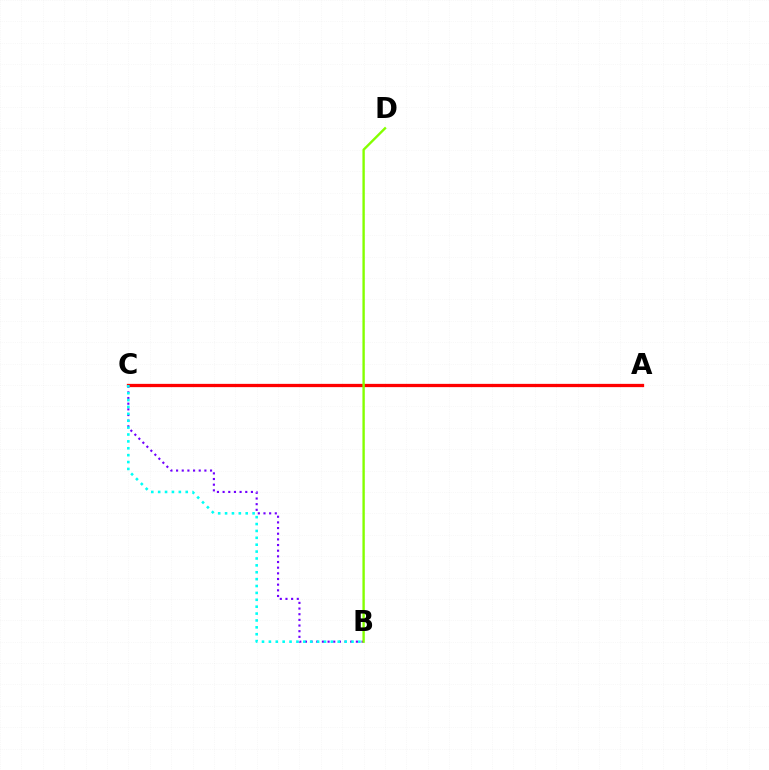{('A', 'C'): [{'color': '#ff0000', 'line_style': 'solid', 'thickness': 2.35}], ('B', 'C'): [{'color': '#7200ff', 'line_style': 'dotted', 'thickness': 1.54}, {'color': '#00fff6', 'line_style': 'dotted', 'thickness': 1.87}], ('B', 'D'): [{'color': '#84ff00', 'line_style': 'solid', 'thickness': 1.71}]}